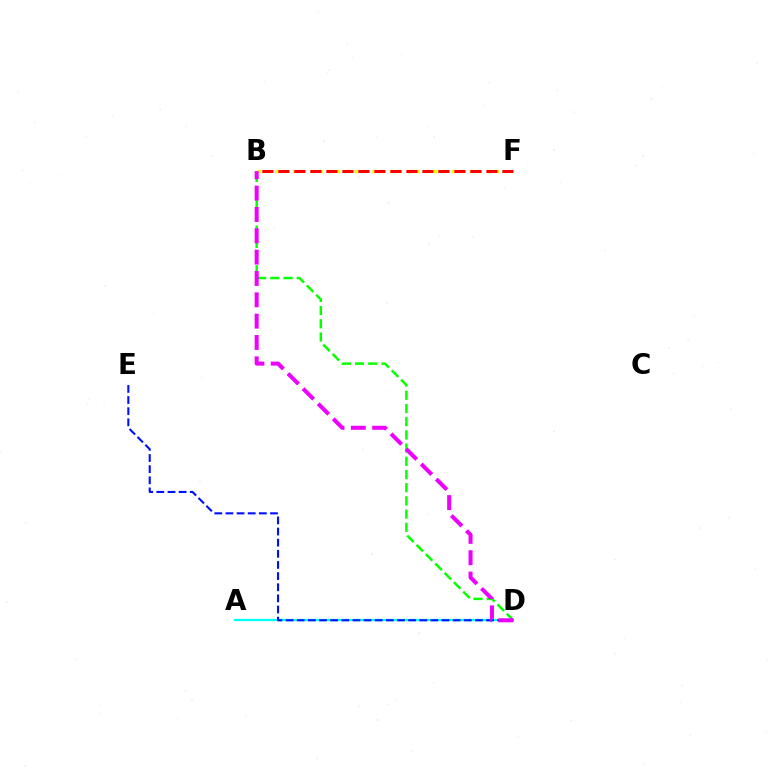{('B', 'F'): [{'color': '#fcf500', 'line_style': 'dotted', 'thickness': 2.4}, {'color': '#ff0000', 'line_style': 'dashed', 'thickness': 2.17}], ('A', 'D'): [{'color': '#00fff6', 'line_style': 'solid', 'thickness': 1.66}], ('D', 'E'): [{'color': '#0010ff', 'line_style': 'dashed', 'thickness': 1.51}], ('B', 'D'): [{'color': '#08ff00', 'line_style': 'dashed', 'thickness': 1.79}, {'color': '#ee00ff', 'line_style': 'dashed', 'thickness': 2.9}]}